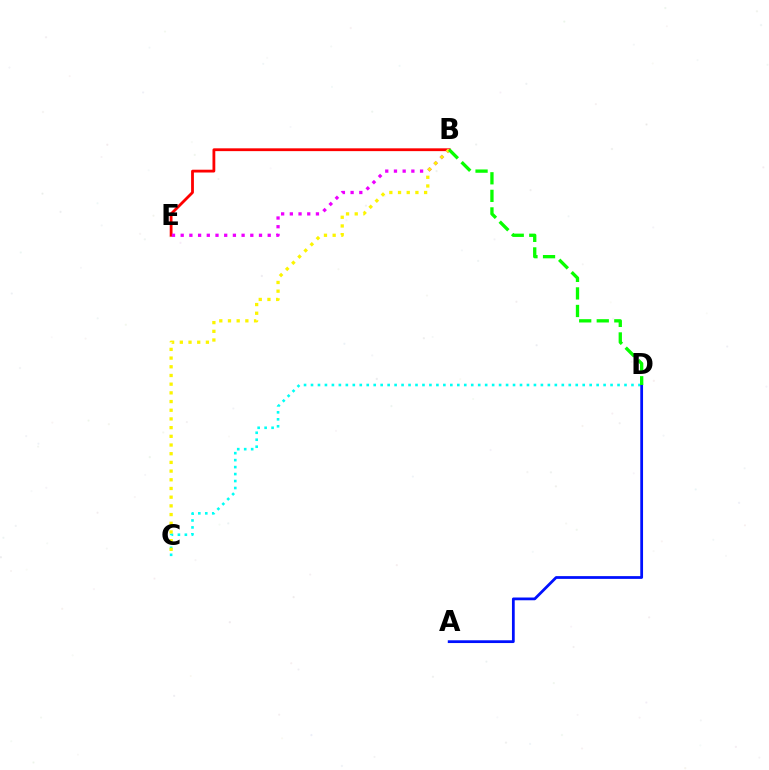{('B', 'E'): [{'color': '#ff0000', 'line_style': 'solid', 'thickness': 2.02}, {'color': '#ee00ff', 'line_style': 'dotted', 'thickness': 2.36}], ('C', 'D'): [{'color': '#00fff6', 'line_style': 'dotted', 'thickness': 1.89}], ('A', 'D'): [{'color': '#0010ff', 'line_style': 'solid', 'thickness': 1.99}], ('B', 'C'): [{'color': '#fcf500', 'line_style': 'dotted', 'thickness': 2.36}], ('B', 'D'): [{'color': '#08ff00', 'line_style': 'dashed', 'thickness': 2.39}]}